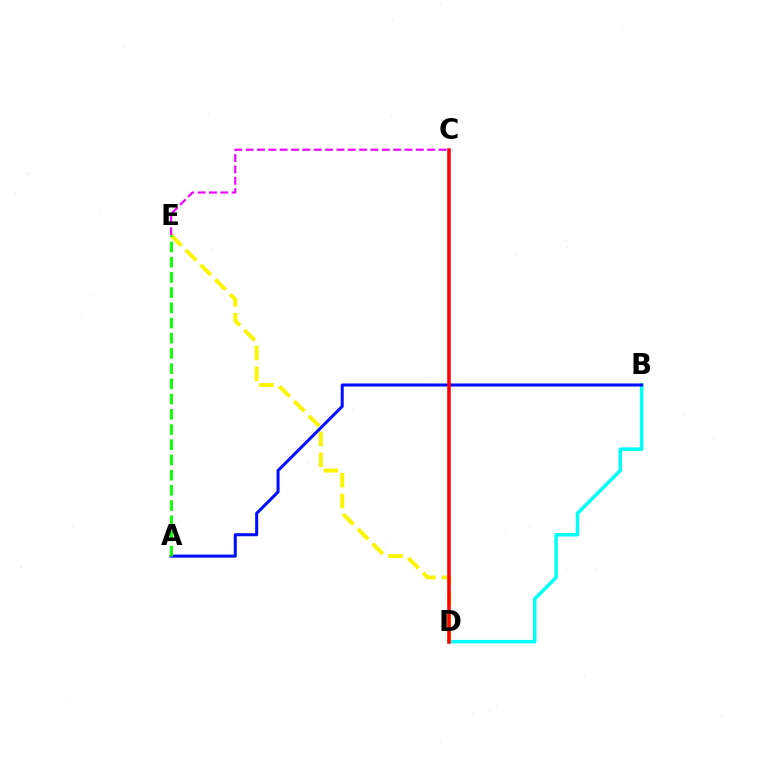{('B', 'D'): [{'color': '#00fff6', 'line_style': 'solid', 'thickness': 2.52}], ('D', 'E'): [{'color': '#fcf500', 'line_style': 'dashed', 'thickness': 2.83}], ('C', 'E'): [{'color': '#ee00ff', 'line_style': 'dashed', 'thickness': 1.54}], ('A', 'B'): [{'color': '#0010ff', 'line_style': 'solid', 'thickness': 2.19}], ('C', 'D'): [{'color': '#ff0000', 'line_style': 'solid', 'thickness': 2.54}], ('A', 'E'): [{'color': '#08ff00', 'line_style': 'dashed', 'thickness': 2.07}]}